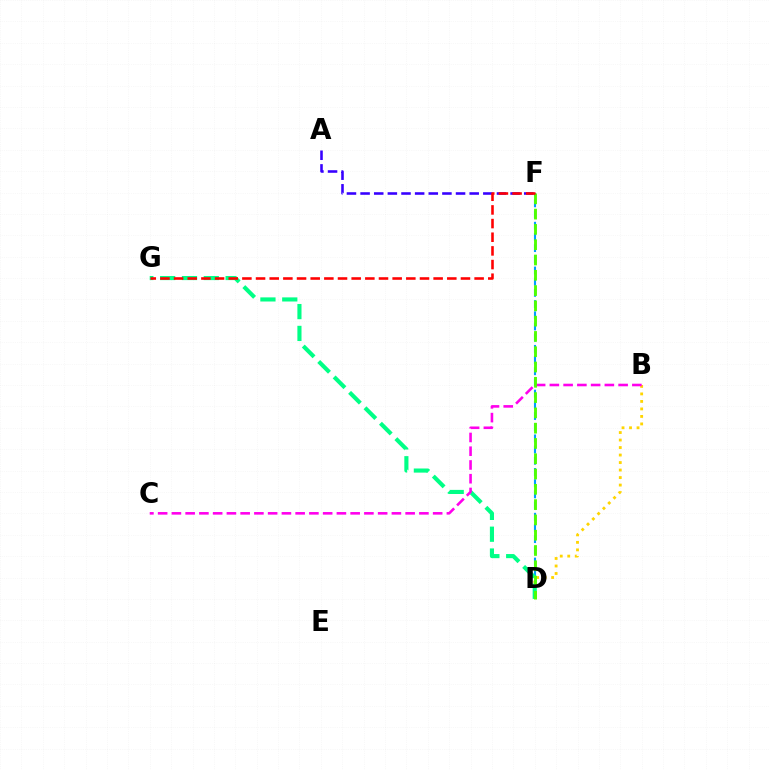{('B', 'D'): [{'color': '#ffd500', 'line_style': 'dotted', 'thickness': 2.04}], ('A', 'F'): [{'color': '#3700ff', 'line_style': 'dashed', 'thickness': 1.85}], ('D', 'F'): [{'color': '#009eff', 'line_style': 'dashed', 'thickness': 1.52}, {'color': '#4fff00', 'line_style': 'dashed', 'thickness': 2.08}], ('D', 'G'): [{'color': '#00ff86', 'line_style': 'dashed', 'thickness': 2.97}], ('B', 'C'): [{'color': '#ff00ed', 'line_style': 'dashed', 'thickness': 1.87}], ('F', 'G'): [{'color': '#ff0000', 'line_style': 'dashed', 'thickness': 1.86}]}